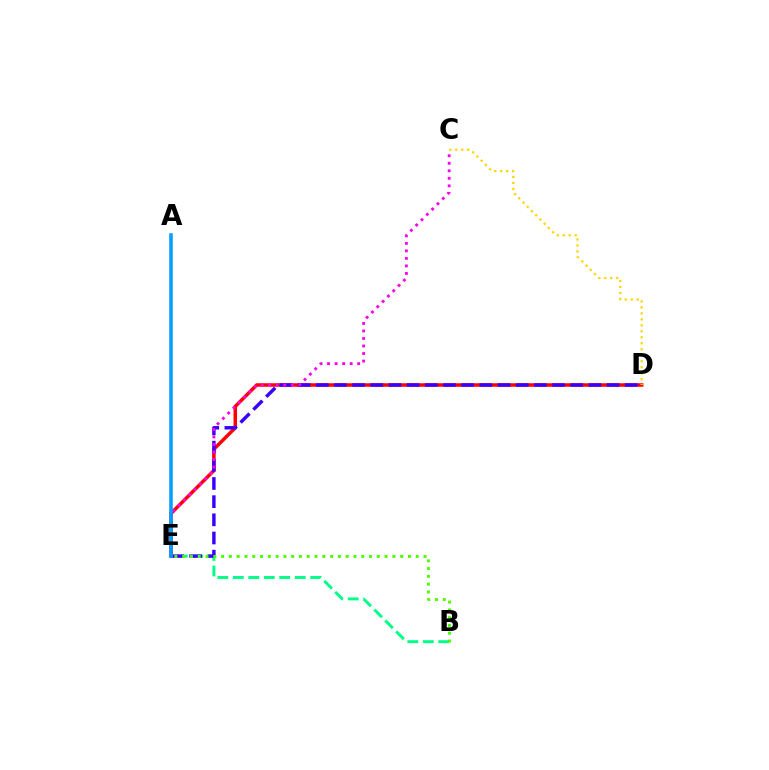{('B', 'E'): [{'color': '#00ff86', 'line_style': 'dashed', 'thickness': 2.1}, {'color': '#4fff00', 'line_style': 'dotted', 'thickness': 2.12}], ('D', 'E'): [{'color': '#ff0000', 'line_style': 'solid', 'thickness': 2.52}, {'color': '#3700ff', 'line_style': 'dashed', 'thickness': 2.47}], ('C', 'D'): [{'color': '#ffd500', 'line_style': 'dotted', 'thickness': 1.62}], ('C', 'E'): [{'color': '#ff00ed', 'line_style': 'dotted', 'thickness': 2.04}], ('A', 'E'): [{'color': '#009eff', 'line_style': 'solid', 'thickness': 2.55}]}